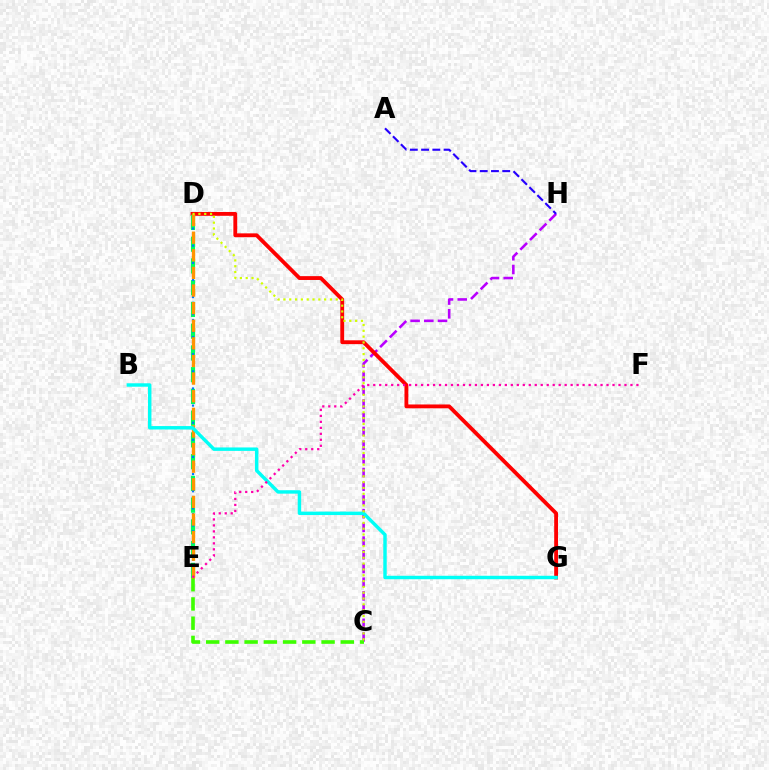{('C', 'H'): [{'color': '#b900ff', 'line_style': 'dashed', 'thickness': 1.86}], ('D', 'G'): [{'color': '#ff0000', 'line_style': 'solid', 'thickness': 2.77}], ('A', 'H'): [{'color': '#2500ff', 'line_style': 'dashed', 'thickness': 1.53}], ('D', 'E'): [{'color': '#00ff5c', 'line_style': 'dashed', 'thickness': 2.95}, {'color': '#0074ff', 'line_style': 'dotted', 'thickness': 1.55}, {'color': '#ff9400', 'line_style': 'dashed', 'thickness': 2.39}], ('C', 'E'): [{'color': '#3dff00', 'line_style': 'dashed', 'thickness': 2.61}], ('B', 'G'): [{'color': '#00fff6', 'line_style': 'solid', 'thickness': 2.47}], ('E', 'F'): [{'color': '#ff00ac', 'line_style': 'dotted', 'thickness': 1.63}], ('C', 'D'): [{'color': '#d1ff00', 'line_style': 'dotted', 'thickness': 1.58}]}